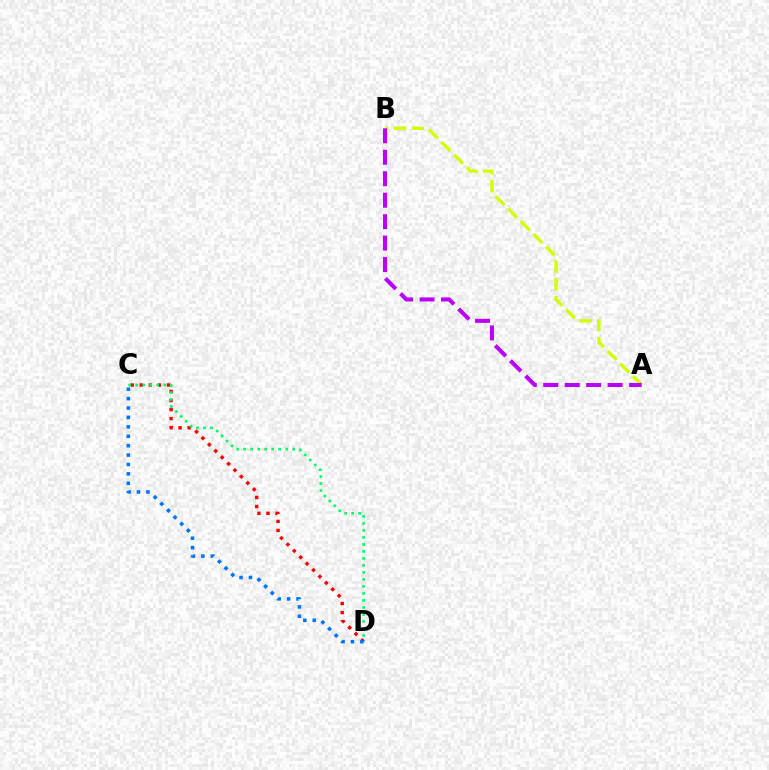{('A', 'B'): [{'color': '#d1ff00', 'line_style': 'dashed', 'thickness': 2.42}, {'color': '#b900ff', 'line_style': 'dashed', 'thickness': 2.92}], ('C', 'D'): [{'color': '#ff0000', 'line_style': 'dotted', 'thickness': 2.46}, {'color': '#00ff5c', 'line_style': 'dotted', 'thickness': 1.9}, {'color': '#0074ff', 'line_style': 'dotted', 'thickness': 2.56}]}